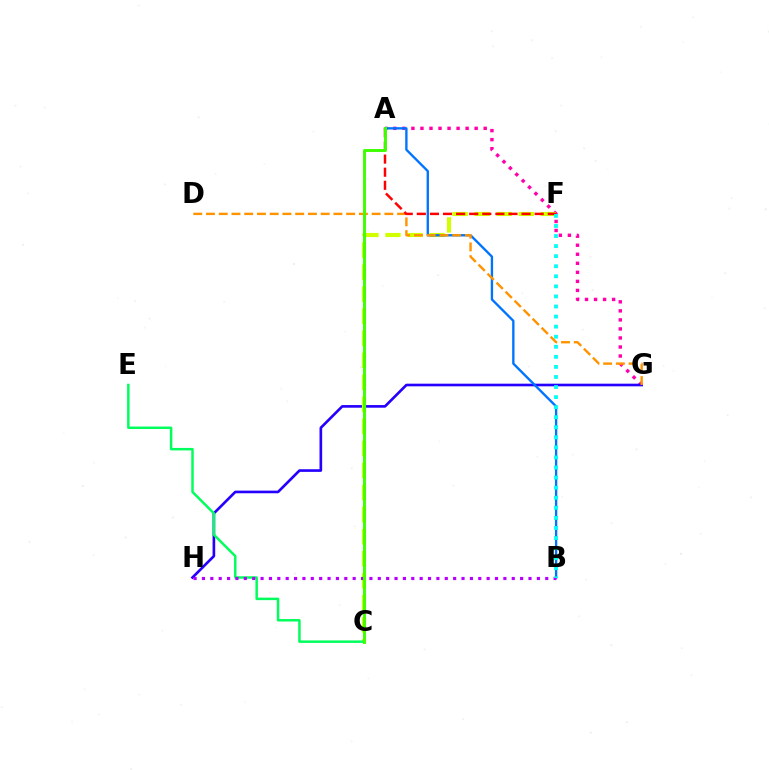{('A', 'G'): [{'color': '#ff00ac', 'line_style': 'dotted', 'thickness': 2.45}], ('G', 'H'): [{'color': '#2500ff', 'line_style': 'solid', 'thickness': 1.9}], ('C', 'F'): [{'color': '#d1ff00', 'line_style': 'dashed', 'thickness': 2.99}], ('A', 'B'): [{'color': '#0074ff', 'line_style': 'solid', 'thickness': 1.69}], ('C', 'E'): [{'color': '#00ff5c', 'line_style': 'solid', 'thickness': 1.79}], ('D', 'G'): [{'color': '#ff9400', 'line_style': 'dashed', 'thickness': 1.73}], ('B', 'H'): [{'color': '#b900ff', 'line_style': 'dotted', 'thickness': 2.27}], ('A', 'F'): [{'color': '#ff0000', 'line_style': 'dashed', 'thickness': 1.78}], ('A', 'C'): [{'color': '#3dff00', 'line_style': 'solid', 'thickness': 2.1}], ('B', 'F'): [{'color': '#00fff6', 'line_style': 'dotted', 'thickness': 2.74}]}